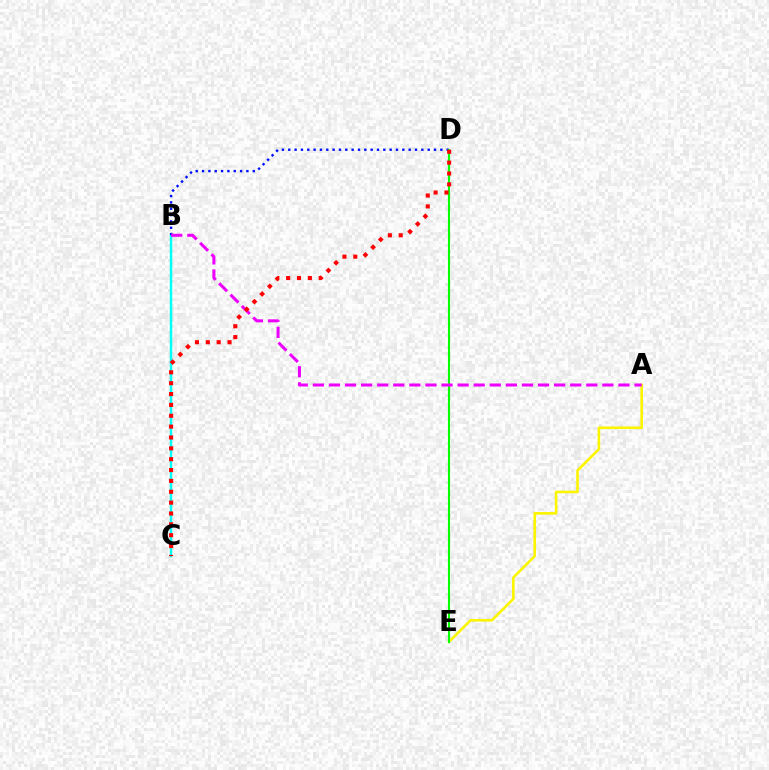{('B', 'C'): [{'color': '#00fff6', 'line_style': 'solid', 'thickness': 1.8}], ('B', 'D'): [{'color': '#0010ff', 'line_style': 'dotted', 'thickness': 1.72}], ('A', 'E'): [{'color': '#fcf500', 'line_style': 'solid', 'thickness': 1.88}], ('D', 'E'): [{'color': '#08ff00', 'line_style': 'solid', 'thickness': 1.54}], ('A', 'B'): [{'color': '#ee00ff', 'line_style': 'dashed', 'thickness': 2.18}], ('C', 'D'): [{'color': '#ff0000', 'line_style': 'dotted', 'thickness': 2.95}]}